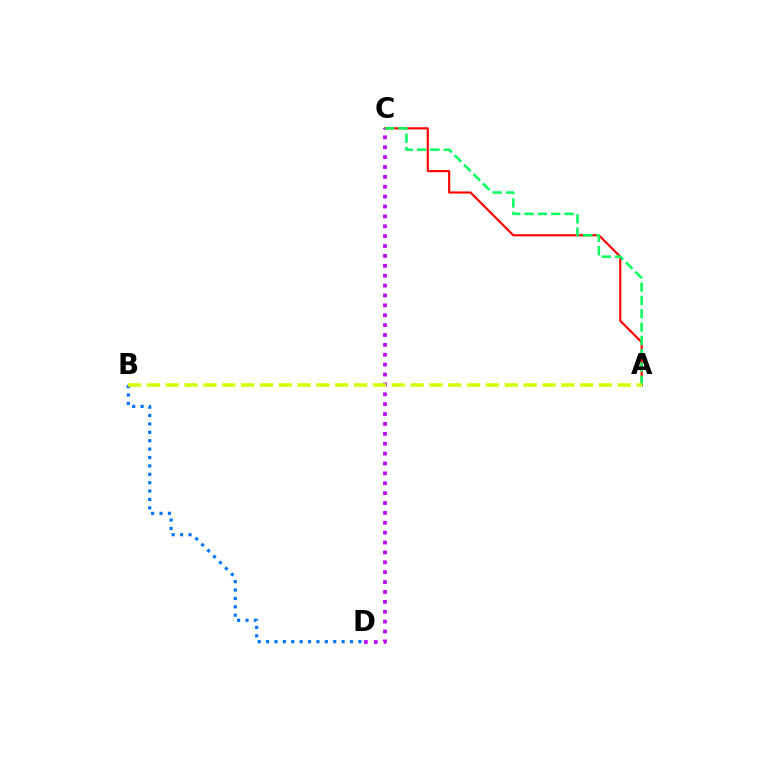{('A', 'C'): [{'color': '#ff0000', 'line_style': 'solid', 'thickness': 1.54}, {'color': '#00ff5c', 'line_style': 'dashed', 'thickness': 1.81}], ('B', 'D'): [{'color': '#0074ff', 'line_style': 'dotted', 'thickness': 2.28}], ('C', 'D'): [{'color': '#b900ff', 'line_style': 'dotted', 'thickness': 2.69}], ('A', 'B'): [{'color': '#d1ff00', 'line_style': 'dashed', 'thickness': 2.56}]}